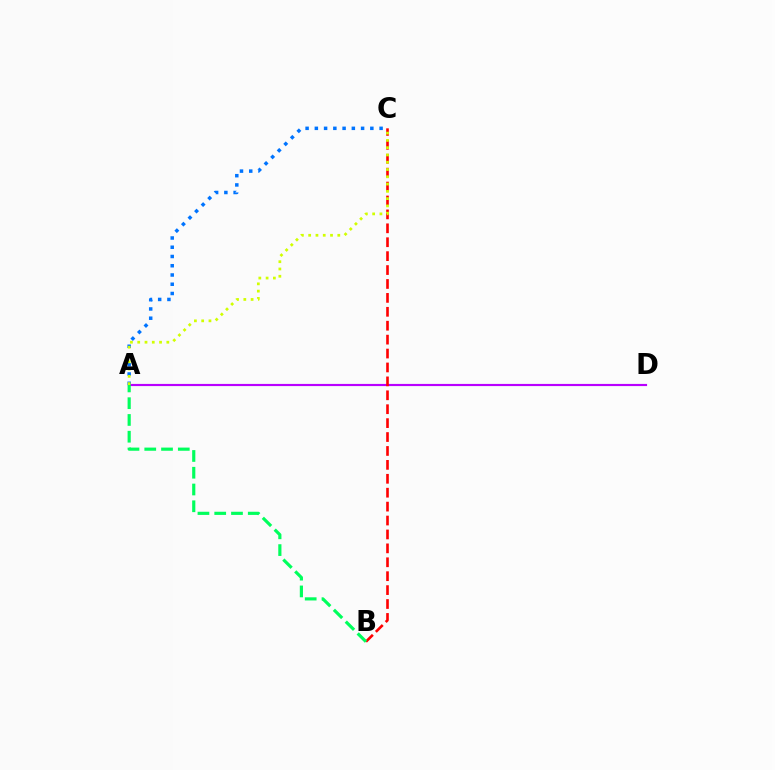{('A', 'D'): [{'color': '#b900ff', 'line_style': 'solid', 'thickness': 1.56}], ('B', 'C'): [{'color': '#ff0000', 'line_style': 'dashed', 'thickness': 1.89}], ('A', 'C'): [{'color': '#0074ff', 'line_style': 'dotted', 'thickness': 2.51}, {'color': '#d1ff00', 'line_style': 'dotted', 'thickness': 1.98}], ('A', 'B'): [{'color': '#00ff5c', 'line_style': 'dashed', 'thickness': 2.28}]}